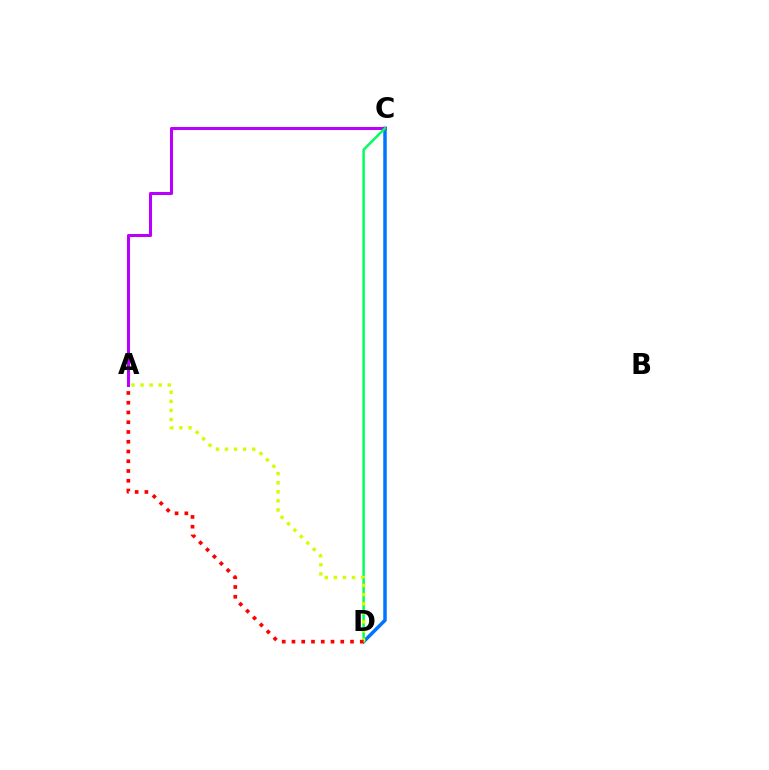{('C', 'D'): [{'color': '#0074ff', 'line_style': 'solid', 'thickness': 2.52}, {'color': '#00ff5c', 'line_style': 'solid', 'thickness': 1.8}], ('A', 'C'): [{'color': '#b900ff', 'line_style': 'solid', 'thickness': 2.19}], ('A', 'D'): [{'color': '#d1ff00', 'line_style': 'dotted', 'thickness': 2.46}, {'color': '#ff0000', 'line_style': 'dotted', 'thickness': 2.65}]}